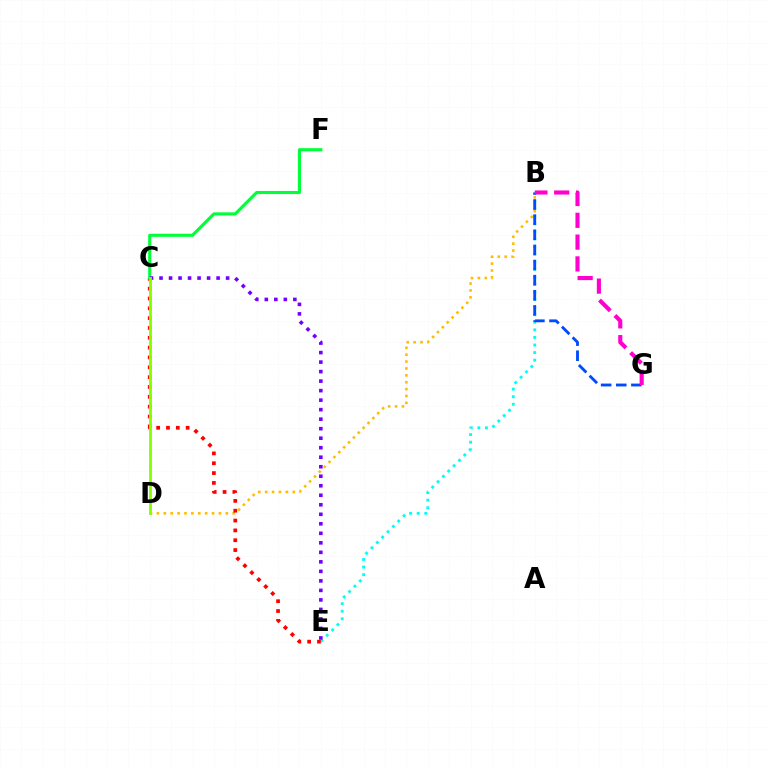{('B', 'E'): [{'color': '#00fff6', 'line_style': 'dotted', 'thickness': 2.06}], ('B', 'D'): [{'color': '#ffbd00', 'line_style': 'dotted', 'thickness': 1.87}], ('C', 'E'): [{'color': '#ff0000', 'line_style': 'dotted', 'thickness': 2.67}, {'color': '#7200ff', 'line_style': 'dotted', 'thickness': 2.58}], ('B', 'G'): [{'color': '#004bff', 'line_style': 'dashed', 'thickness': 2.05}, {'color': '#ff00cf', 'line_style': 'dashed', 'thickness': 2.96}], ('C', 'F'): [{'color': '#00ff39', 'line_style': 'solid', 'thickness': 2.24}], ('C', 'D'): [{'color': '#84ff00', 'line_style': 'solid', 'thickness': 2.02}]}